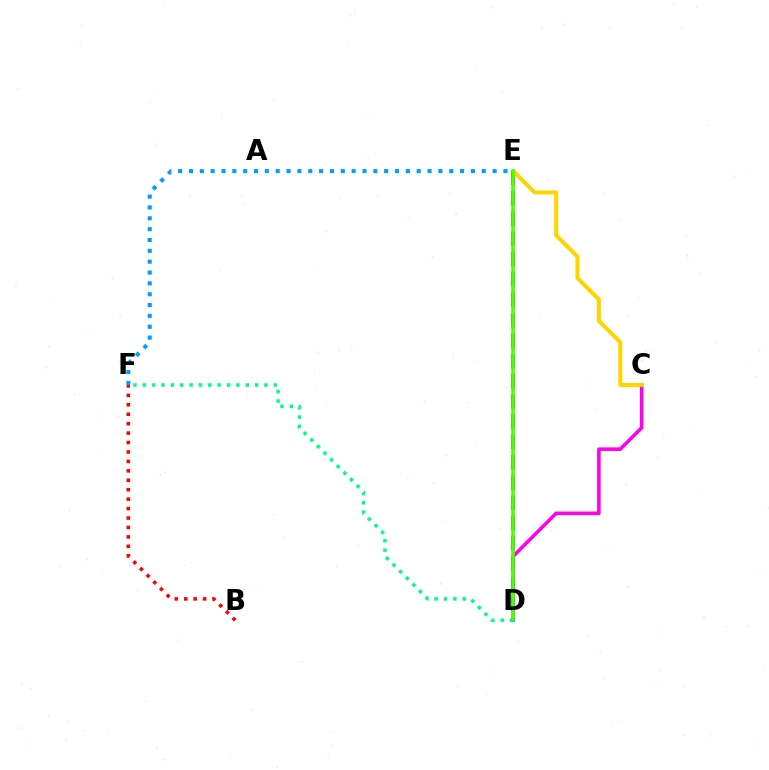{('C', 'D'): [{'color': '#ff00ed', 'line_style': 'solid', 'thickness': 2.58}], ('E', 'F'): [{'color': '#009eff', 'line_style': 'dotted', 'thickness': 2.95}], ('B', 'F'): [{'color': '#ff0000', 'line_style': 'dotted', 'thickness': 2.56}], ('D', 'E'): [{'color': '#3700ff', 'line_style': 'dashed', 'thickness': 2.76}, {'color': '#4fff00', 'line_style': 'solid', 'thickness': 2.63}], ('C', 'E'): [{'color': '#ffd500', 'line_style': 'solid', 'thickness': 2.93}], ('D', 'F'): [{'color': '#00ff86', 'line_style': 'dotted', 'thickness': 2.54}]}